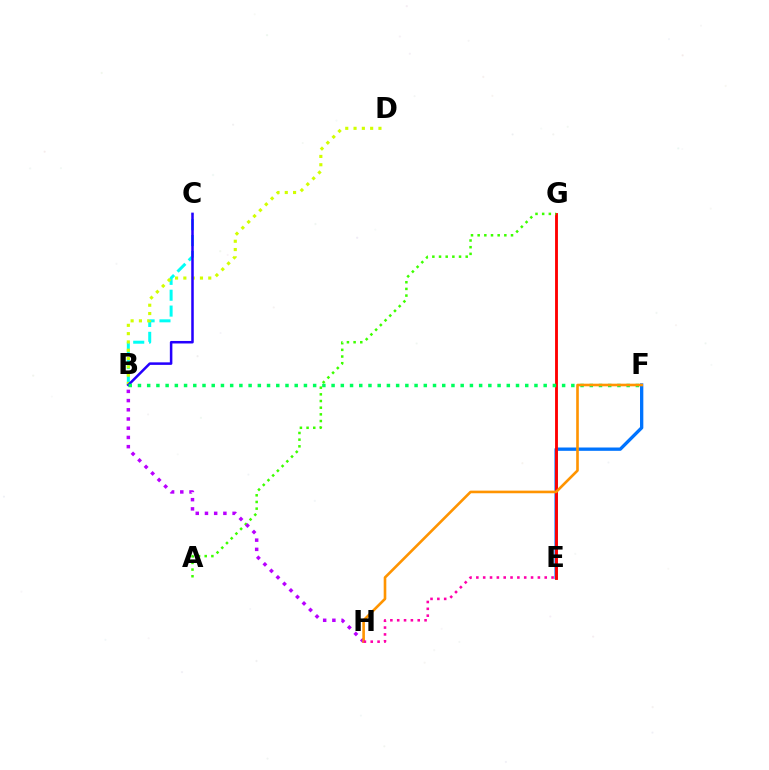{('E', 'F'): [{'color': '#0074ff', 'line_style': 'solid', 'thickness': 2.39}], ('B', 'C'): [{'color': '#00fff6', 'line_style': 'dashed', 'thickness': 2.16}, {'color': '#2500ff', 'line_style': 'solid', 'thickness': 1.82}], ('B', 'D'): [{'color': '#d1ff00', 'line_style': 'dotted', 'thickness': 2.25}], ('E', 'G'): [{'color': '#ff0000', 'line_style': 'solid', 'thickness': 2.06}], ('B', 'F'): [{'color': '#00ff5c', 'line_style': 'dotted', 'thickness': 2.51}], ('A', 'G'): [{'color': '#3dff00', 'line_style': 'dotted', 'thickness': 1.81}], ('B', 'H'): [{'color': '#b900ff', 'line_style': 'dotted', 'thickness': 2.5}], ('F', 'H'): [{'color': '#ff9400', 'line_style': 'solid', 'thickness': 1.89}], ('E', 'H'): [{'color': '#ff00ac', 'line_style': 'dotted', 'thickness': 1.86}]}